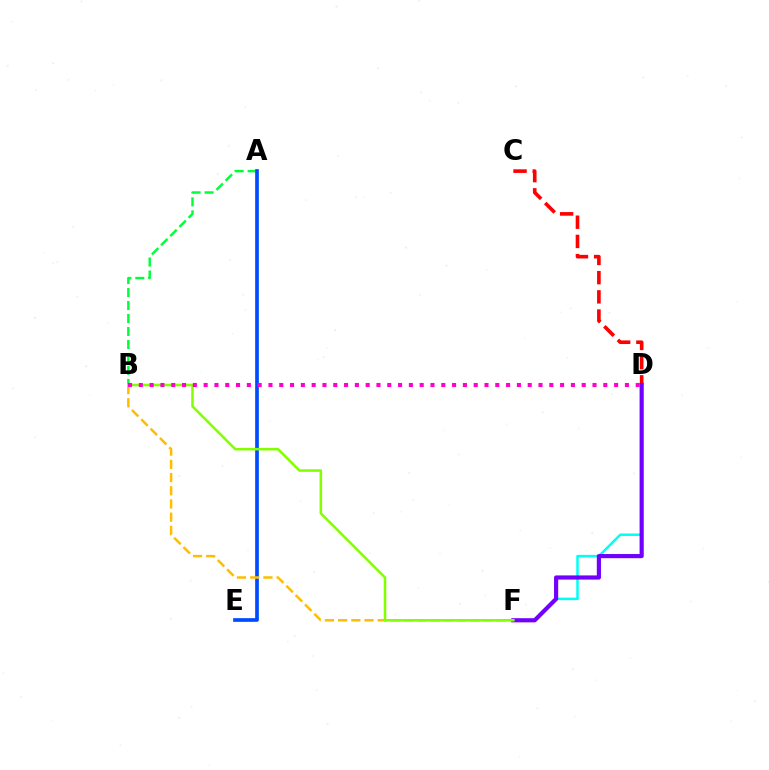{('C', 'D'): [{'color': '#ff0000', 'line_style': 'dashed', 'thickness': 2.61}], ('A', 'B'): [{'color': '#00ff39', 'line_style': 'dashed', 'thickness': 1.76}], ('A', 'E'): [{'color': '#004bff', 'line_style': 'solid', 'thickness': 2.65}], ('D', 'F'): [{'color': '#00fff6', 'line_style': 'solid', 'thickness': 1.8}, {'color': '#7200ff', 'line_style': 'solid', 'thickness': 3.0}], ('B', 'F'): [{'color': '#ffbd00', 'line_style': 'dashed', 'thickness': 1.79}, {'color': '#84ff00', 'line_style': 'solid', 'thickness': 1.84}], ('B', 'D'): [{'color': '#ff00cf', 'line_style': 'dotted', 'thickness': 2.93}]}